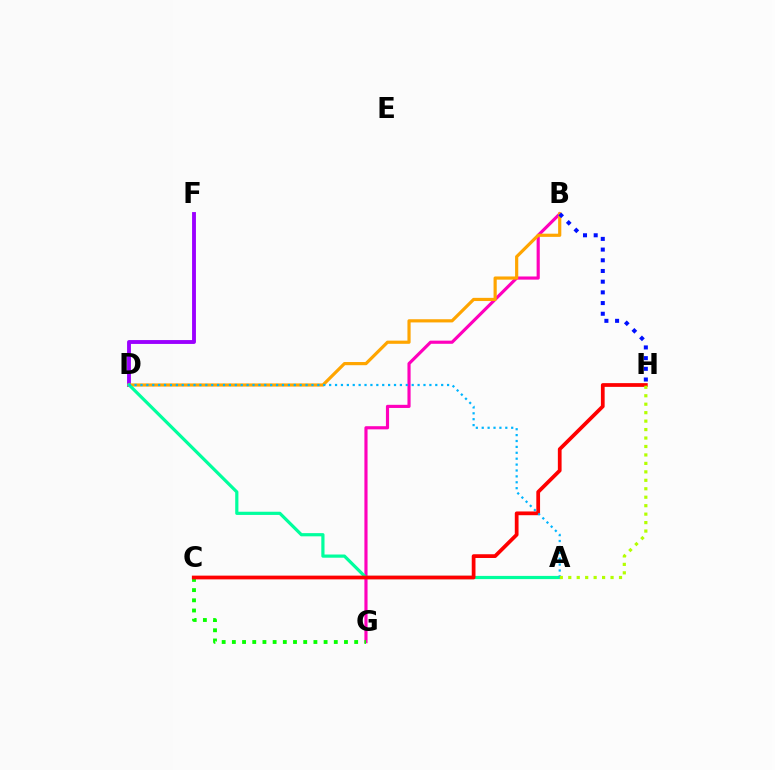{('B', 'G'): [{'color': '#ff00bd', 'line_style': 'solid', 'thickness': 2.27}], ('C', 'G'): [{'color': '#08ff00', 'line_style': 'dotted', 'thickness': 2.77}], ('D', 'F'): [{'color': '#9b00ff', 'line_style': 'solid', 'thickness': 2.79}], ('B', 'D'): [{'color': '#ffa500', 'line_style': 'solid', 'thickness': 2.29}], ('A', 'D'): [{'color': '#00ff9d', 'line_style': 'solid', 'thickness': 2.3}, {'color': '#00b5ff', 'line_style': 'dotted', 'thickness': 1.6}], ('C', 'H'): [{'color': '#ff0000', 'line_style': 'solid', 'thickness': 2.69}], ('B', 'H'): [{'color': '#0010ff', 'line_style': 'dotted', 'thickness': 2.91}], ('A', 'H'): [{'color': '#b3ff00', 'line_style': 'dotted', 'thickness': 2.3}]}